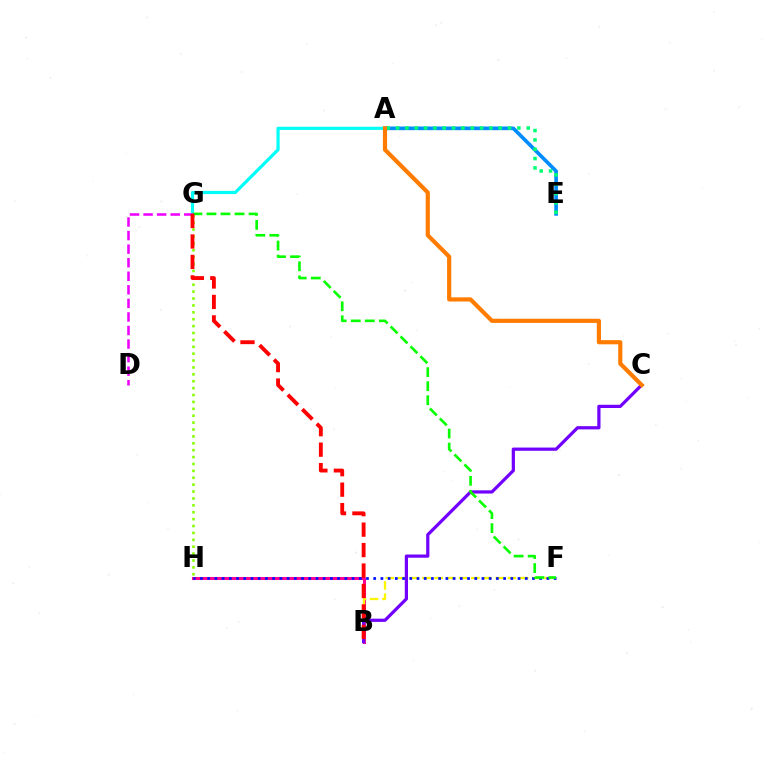{('B', 'H'): [{'color': '#ff0094', 'line_style': 'solid', 'thickness': 2.19}], ('A', 'E'): [{'color': '#008cff', 'line_style': 'solid', 'thickness': 2.63}, {'color': '#00ff74', 'line_style': 'dotted', 'thickness': 2.54}], ('B', 'F'): [{'color': '#fcf500', 'line_style': 'dashed', 'thickness': 1.66}], ('F', 'H'): [{'color': '#0010ff', 'line_style': 'dotted', 'thickness': 1.96}], ('A', 'G'): [{'color': '#00fff6', 'line_style': 'solid', 'thickness': 2.29}], ('B', 'C'): [{'color': '#7200ff', 'line_style': 'solid', 'thickness': 2.32}], ('G', 'H'): [{'color': '#84ff00', 'line_style': 'dotted', 'thickness': 1.87}], ('F', 'G'): [{'color': '#08ff00', 'line_style': 'dashed', 'thickness': 1.91}], ('A', 'C'): [{'color': '#ff7c00', 'line_style': 'solid', 'thickness': 3.0}], ('D', 'G'): [{'color': '#ee00ff', 'line_style': 'dashed', 'thickness': 1.84}], ('B', 'G'): [{'color': '#ff0000', 'line_style': 'dashed', 'thickness': 2.78}]}